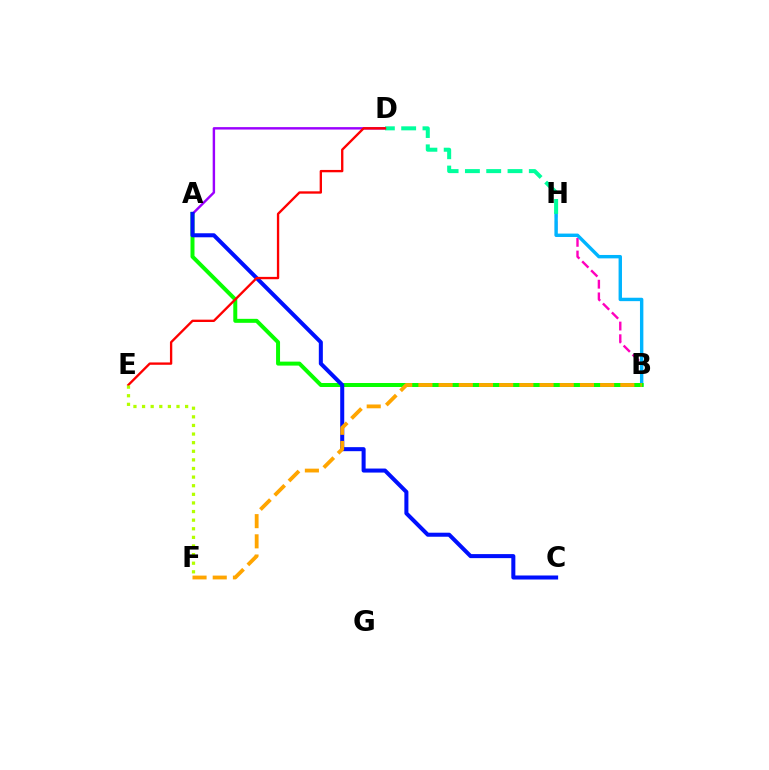{('B', 'H'): [{'color': '#ff00bd', 'line_style': 'dashed', 'thickness': 1.72}, {'color': '#00b5ff', 'line_style': 'solid', 'thickness': 2.45}], ('A', 'B'): [{'color': '#08ff00', 'line_style': 'solid', 'thickness': 2.87}], ('A', 'D'): [{'color': '#9b00ff', 'line_style': 'solid', 'thickness': 1.74}], ('A', 'C'): [{'color': '#0010ff', 'line_style': 'solid', 'thickness': 2.9}], ('D', 'H'): [{'color': '#00ff9d', 'line_style': 'dashed', 'thickness': 2.89}], ('B', 'F'): [{'color': '#ffa500', 'line_style': 'dashed', 'thickness': 2.74}], ('D', 'E'): [{'color': '#ff0000', 'line_style': 'solid', 'thickness': 1.69}], ('E', 'F'): [{'color': '#b3ff00', 'line_style': 'dotted', 'thickness': 2.34}]}